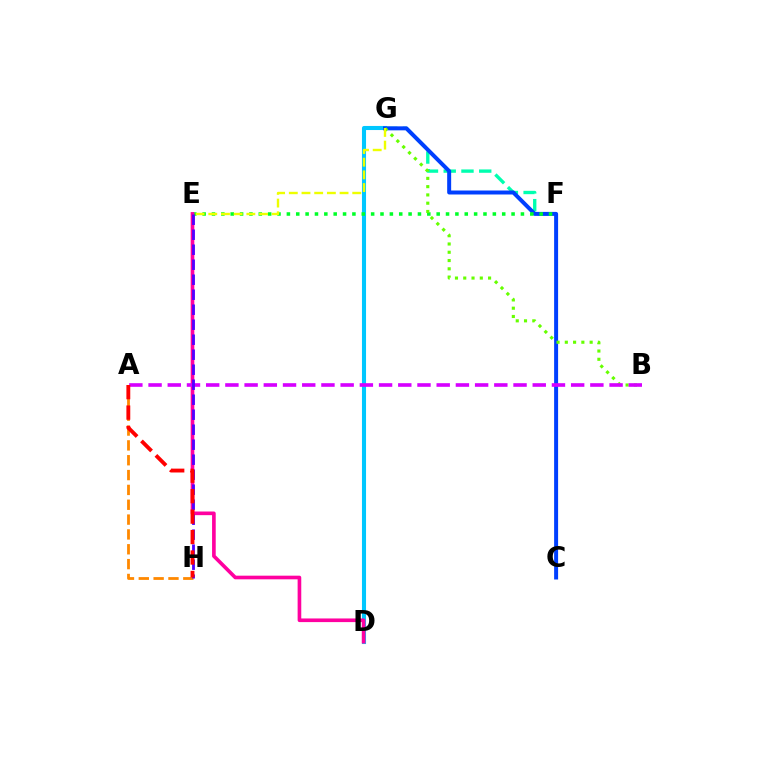{('F', 'G'): [{'color': '#00ffaf', 'line_style': 'dashed', 'thickness': 2.41}], ('D', 'G'): [{'color': '#00c7ff', 'line_style': 'solid', 'thickness': 2.94}], ('C', 'G'): [{'color': '#003fff', 'line_style': 'solid', 'thickness': 2.87}], ('E', 'F'): [{'color': '#00ff27', 'line_style': 'dotted', 'thickness': 2.54}], ('A', 'H'): [{'color': '#ff8800', 'line_style': 'dashed', 'thickness': 2.02}, {'color': '#ff0000', 'line_style': 'dashed', 'thickness': 2.78}], ('B', 'G'): [{'color': '#66ff00', 'line_style': 'dotted', 'thickness': 2.25}], ('D', 'E'): [{'color': '#ff00a0', 'line_style': 'solid', 'thickness': 2.62}], ('A', 'B'): [{'color': '#d600ff', 'line_style': 'dashed', 'thickness': 2.61}], ('E', 'H'): [{'color': '#4f00ff', 'line_style': 'dashed', 'thickness': 2.04}], ('E', 'G'): [{'color': '#eeff00', 'line_style': 'dashed', 'thickness': 1.72}]}